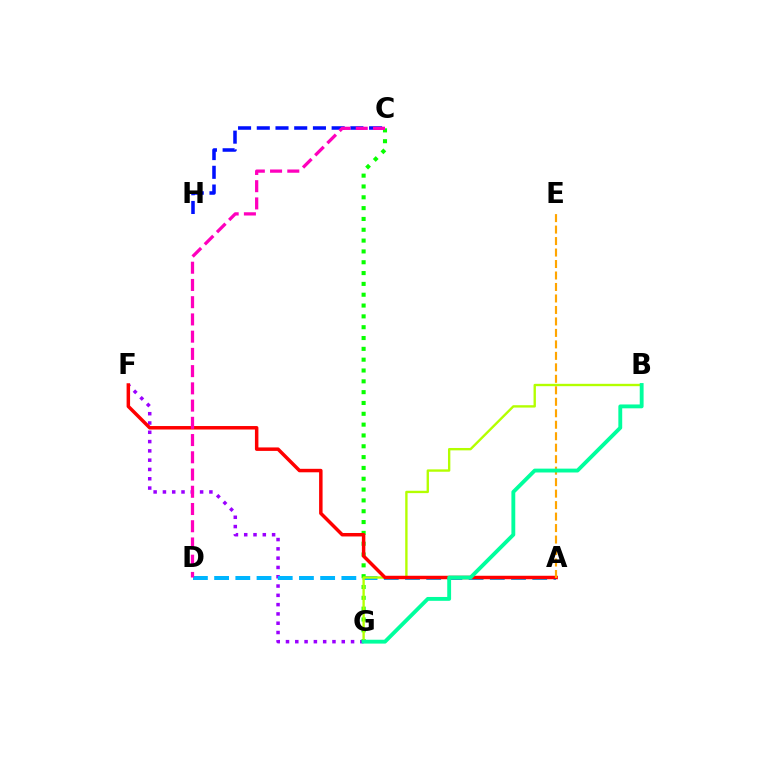{('F', 'G'): [{'color': '#9b00ff', 'line_style': 'dotted', 'thickness': 2.53}], ('A', 'D'): [{'color': '#00b5ff', 'line_style': 'dashed', 'thickness': 2.88}], ('C', 'G'): [{'color': '#08ff00', 'line_style': 'dotted', 'thickness': 2.94}], ('B', 'G'): [{'color': '#b3ff00', 'line_style': 'solid', 'thickness': 1.7}, {'color': '#00ff9d', 'line_style': 'solid', 'thickness': 2.78}], ('A', 'F'): [{'color': '#ff0000', 'line_style': 'solid', 'thickness': 2.5}], ('C', 'H'): [{'color': '#0010ff', 'line_style': 'dashed', 'thickness': 2.54}], ('A', 'E'): [{'color': '#ffa500', 'line_style': 'dashed', 'thickness': 1.56}], ('C', 'D'): [{'color': '#ff00bd', 'line_style': 'dashed', 'thickness': 2.34}]}